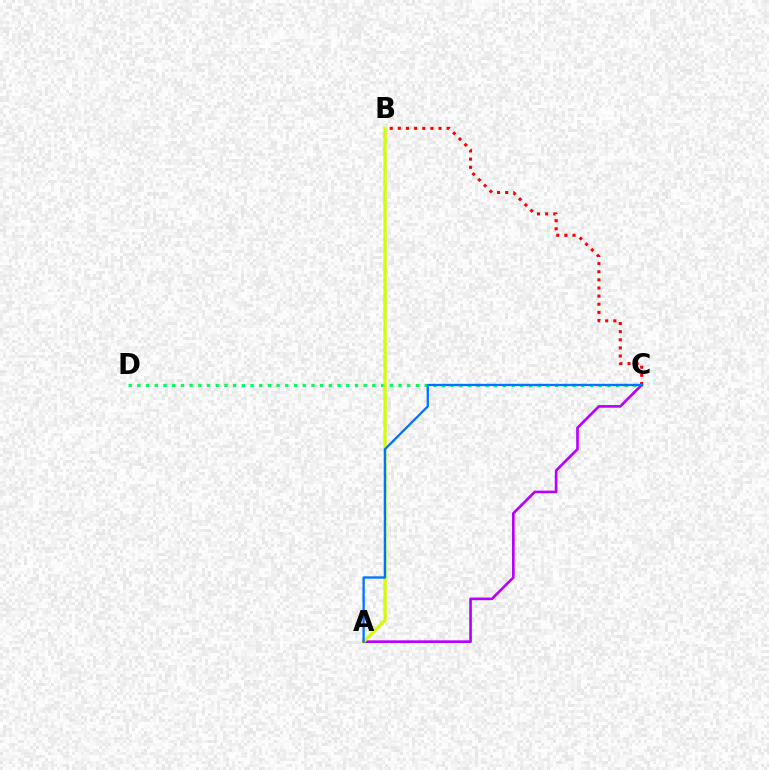{('B', 'C'): [{'color': '#ff0000', 'line_style': 'dotted', 'thickness': 2.21}], ('C', 'D'): [{'color': '#00ff5c', 'line_style': 'dotted', 'thickness': 2.37}], ('A', 'C'): [{'color': '#b900ff', 'line_style': 'solid', 'thickness': 1.91}, {'color': '#0074ff', 'line_style': 'solid', 'thickness': 1.66}], ('A', 'B'): [{'color': '#d1ff00', 'line_style': 'solid', 'thickness': 2.31}]}